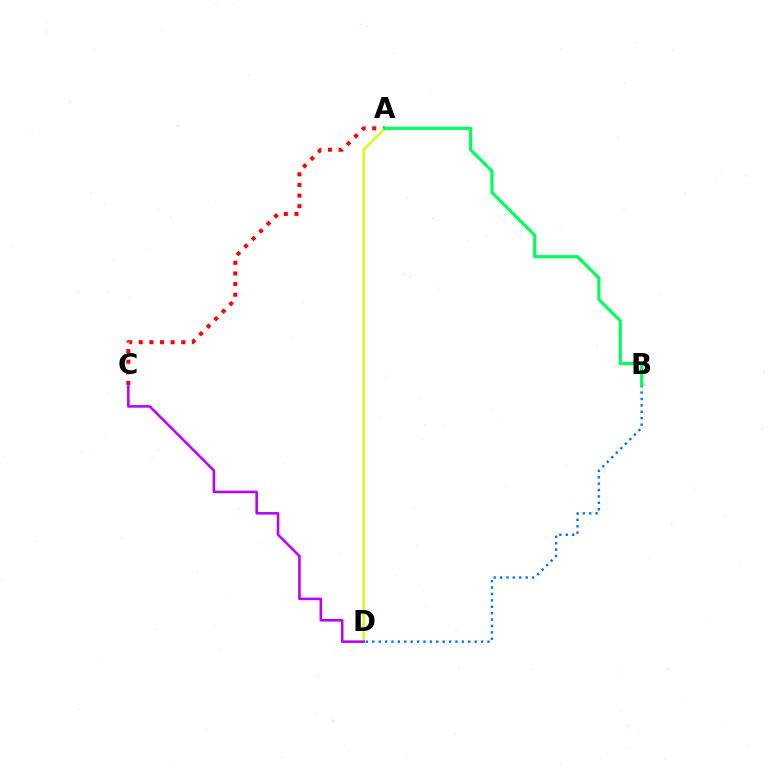{('B', 'D'): [{'color': '#0074ff', 'line_style': 'dotted', 'thickness': 1.74}], ('A', 'C'): [{'color': '#ff0000', 'line_style': 'dotted', 'thickness': 2.89}], ('A', 'D'): [{'color': '#d1ff00', 'line_style': 'solid', 'thickness': 1.62}], ('A', 'B'): [{'color': '#00ff5c', 'line_style': 'solid', 'thickness': 2.27}], ('C', 'D'): [{'color': '#b900ff', 'line_style': 'solid', 'thickness': 1.85}]}